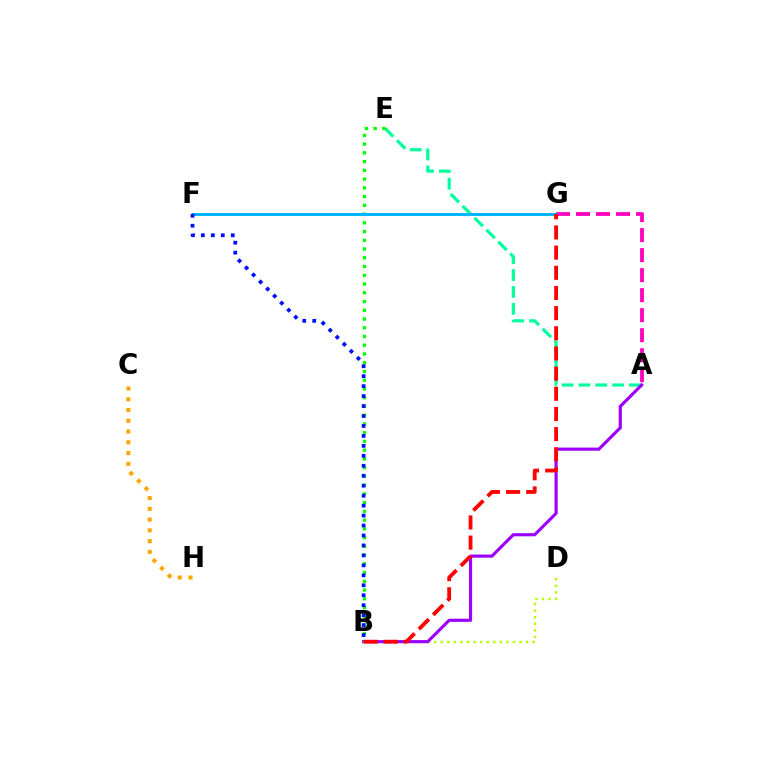{('A', 'G'): [{'color': '#ff00bd', 'line_style': 'dashed', 'thickness': 2.72}], ('B', 'D'): [{'color': '#b3ff00', 'line_style': 'dotted', 'thickness': 1.78}], ('A', 'E'): [{'color': '#00ff9d', 'line_style': 'dashed', 'thickness': 2.29}], ('A', 'B'): [{'color': '#9b00ff', 'line_style': 'solid', 'thickness': 2.26}], ('B', 'E'): [{'color': '#08ff00', 'line_style': 'dotted', 'thickness': 2.38}], ('F', 'G'): [{'color': '#00b5ff', 'line_style': 'solid', 'thickness': 2.14}], ('B', 'F'): [{'color': '#0010ff', 'line_style': 'dotted', 'thickness': 2.71}], ('B', 'G'): [{'color': '#ff0000', 'line_style': 'dashed', 'thickness': 2.74}], ('C', 'H'): [{'color': '#ffa500', 'line_style': 'dotted', 'thickness': 2.93}]}